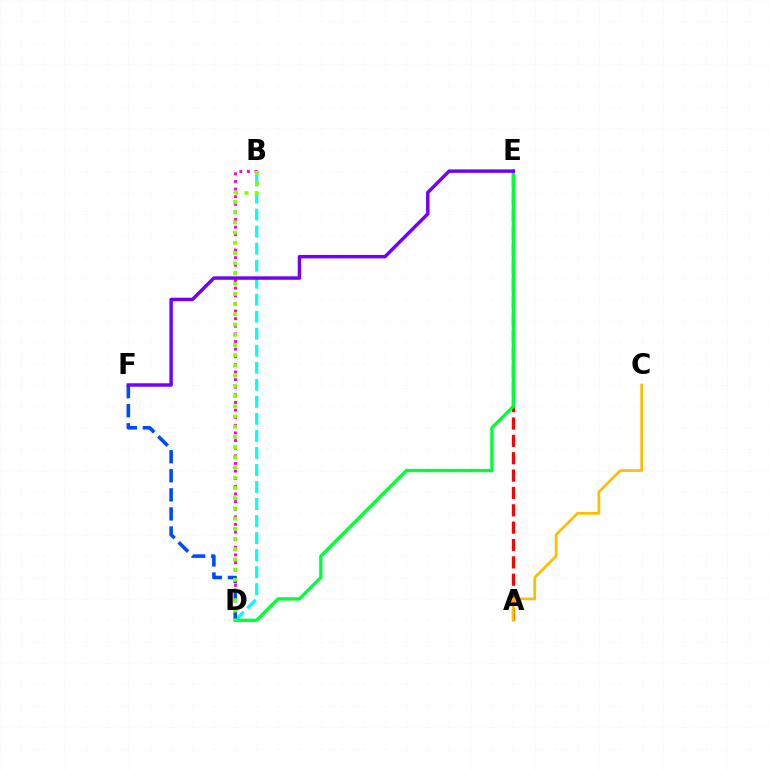{('B', 'D'): [{'color': '#00fff6', 'line_style': 'dashed', 'thickness': 2.31}, {'color': '#ff00cf', 'line_style': 'dotted', 'thickness': 2.07}, {'color': '#84ff00', 'line_style': 'dotted', 'thickness': 2.77}], ('A', 'E'): [{'color': '#ff0000', 'line_style': 'dashed', 'thickness': 2.36}], ('D', 'F'): [{'color': '#004bff', 'line_style': 'dashed', 'thickness': 2.59}], ('A', 'C'): [{'color': '#ffbd00', 'line_style': 'solid', 'thickness': 1.95}], ('D', 'E'): [{'color': '#00ff39', 'line_style': 'solid', 'thickness': 2.4}], ('E', 'F'): [{'color': '#7200ff', 'line_style': 'solid', 'thickness': 2.49}]}